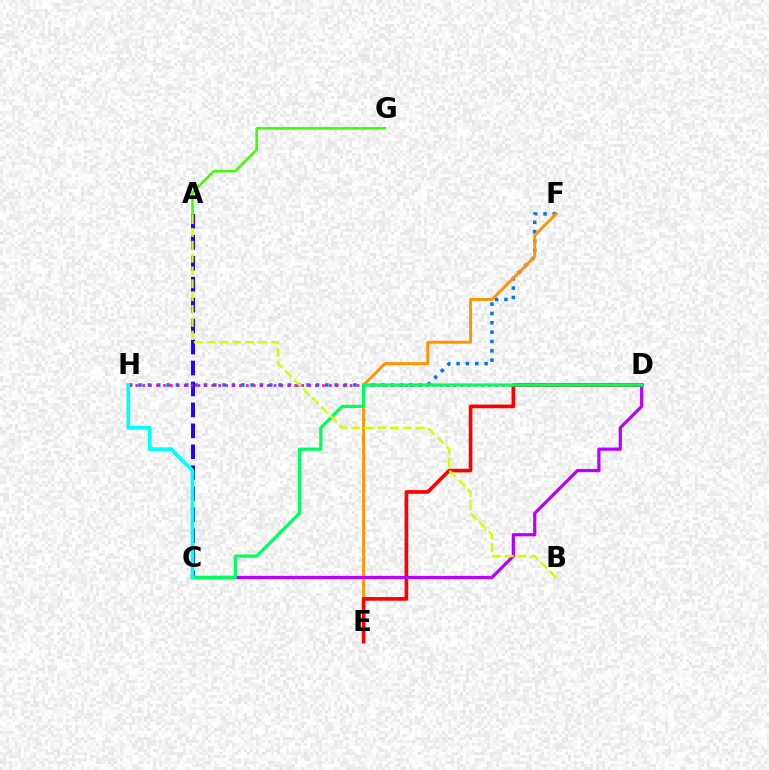{('F', 'H'): [{'color': '#0074ff', 'line_style': 'dotted', 'thickness': 2.54}], ('E', 'F'): [{'color': '#ff9400', 'line_style': 'solid', 'thickness': 2.1}], ('A', 'C'): [{'color': '#2500ff', 'line_style': 'dashed', 'thickness': 2.85}], ('D', 'E'): [{'color': '#ff0000', 'line_style': 'solid', 'thickness': 2.63}], ('D', 'H'): [{'color': '#ff00ac', 'line_style': 'dotted', 'thickness': 1.88}], ('C', 'D'): [{'color': '#b900ff', 'line_style': 'solid', 'thickness': 2.31}, {'color': '#00ff5c', 'line_style': 'solid', 'thickness': 2.33}], ('A', 'G'): [{'color': '#3dff00', 'line_style': 'solid', 'thickness': 1.87}], ('C', 'H'): [{'color': '#00fff6', 'line_style': 'solid', 'thickness': 2.67}], ('A', 'B'): [{'color': '#d1ff00', 'line_style': 'dashed', 'thickness': 1.74}]}